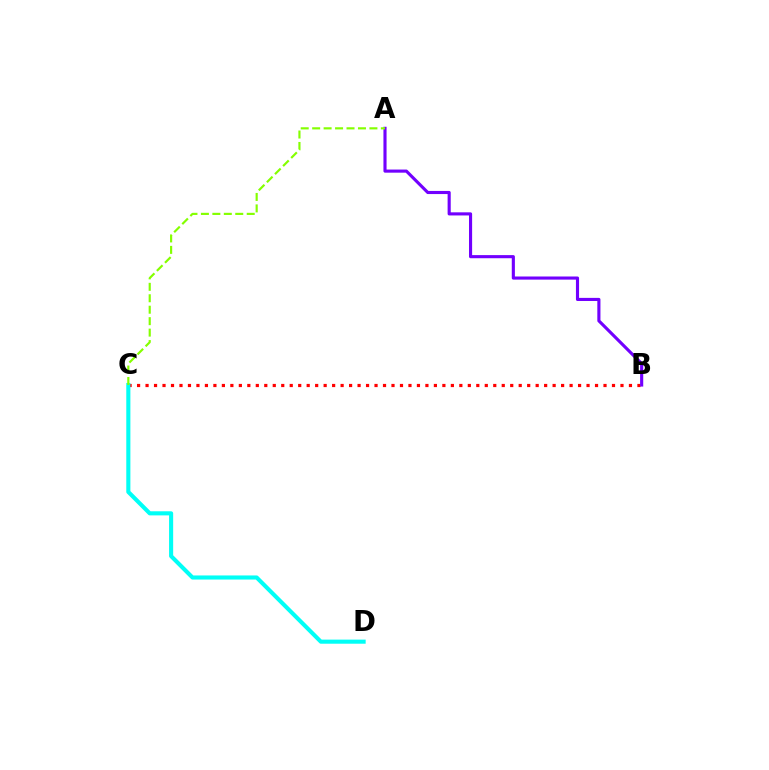{('B', 'C'): [{'color': '#ff0000', 'line_style': 'dotted', 'thickness': 2.3}], ('A', 'B'): [{'color': '#7200ff', 'line_style': 'solid', 'thickness': 2.25}], ('C', 'D'): [{'color': '#00fff6', 'line_style': 'solid', 'thickness': 2.95}], ('A', 'C'): [{'color': '#84ff00', 'line_style': 'dashed', 'thickness': 1.56}]}